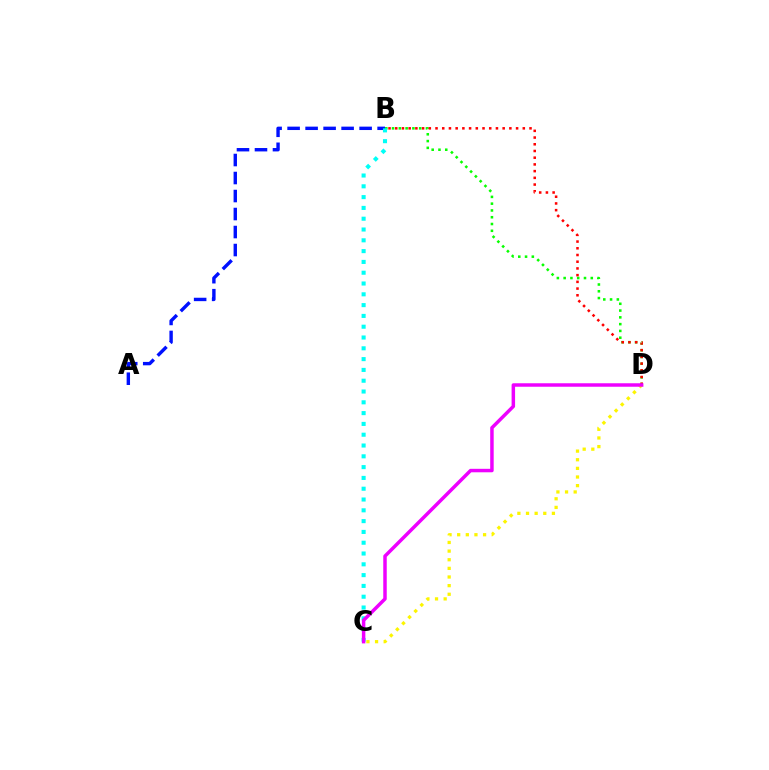{('A', 'B'): [{'color': '#0010ff', 'line_style': 'dashed', 'thickness': 2.45}], ('B', 'D'): [{'color': '#08ff00', 'line_style': 'dotted', 'thickness': 1.84}, {'color': '#ff0000', 'line_style': 'dotted', 'thickness': 1.82}], ('B', 'C'): [{'color': '#00fff6', 'line_style': 'dotted', 'thickness': 2.93}], ('C', 'D'): [{'color': '#fcf500', 'line_style': 'dotted', 'thickness': 2.35}, {'color': '#ee00ff', 'line_style': 'solid', 'thickness': 2.5}]}